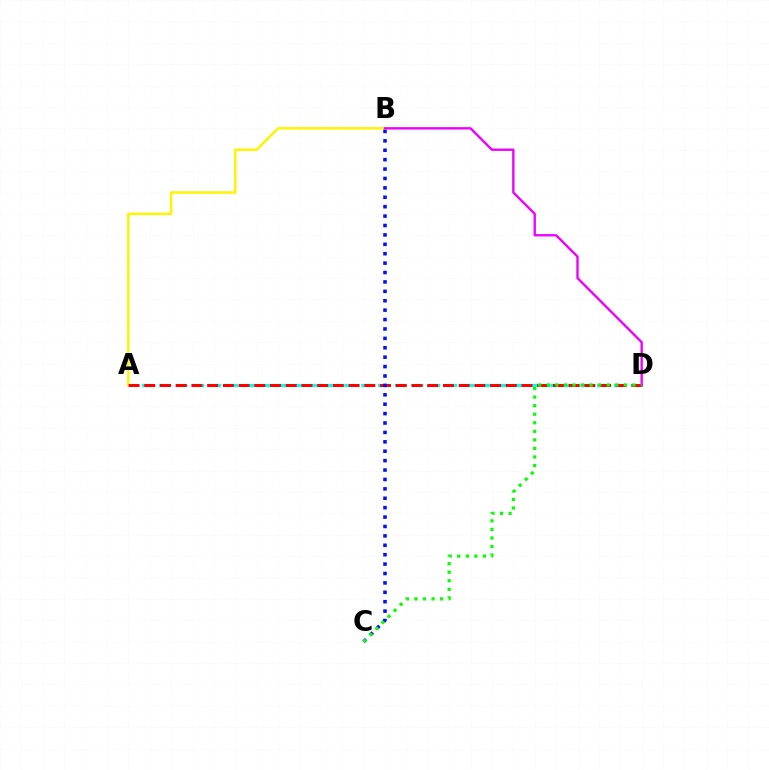{('A', 'D'): [{'color': '#00fff6', 'line_style': 'dashed', 'thickness': 2.29}, {'color': '#ff0000', 'line_style': 'dashed', 'thickness': 2.14}], ('A', 'B'): [{'color': '#fcf500', 'line_style': 'solid', 'thickness': 1.79}], ('B', 'C'): [{'color': '#0010ff', 'line_style': 'dotted', 'thickness': 2.56}], ('B', 'D'): [{'color': '#ee00ff', 'line_style': 'solid', 'thickness': 1.71}], ('C', 'D'): [{'color': '#08ff00', 'line_style': 'dotted', 'thickness': 2.32}]}